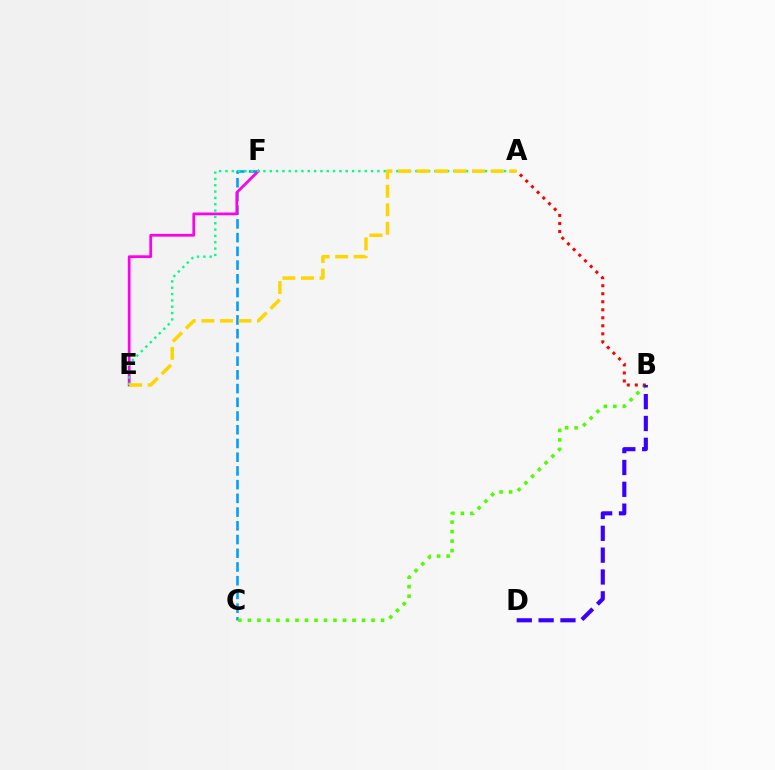{('C', 'F'): [{'color': '#009eff', 'line_style': 'dashed', 'thickness': 1.86}], ('B', 'C'): [{'color': '#4fff00', 'line_style': 'dotted', 'thickness': 2.58}], ('E', 'F'): [{'color': '#ff00ed', 'line_style': 'solid', 'thickness': 1.97}], ('A', 'B'): [{'color': '#ff0000', 'line_style': 'dotted', 'thickness': 2.18}], ('B', 'D'): [{'color': '#3700ff', 'line_style': 'dashed', 'thickness': 2.97}], ('A', 'E'): [{'color': '#00ff86', 'line_style': 'dotted', 'thickness': 1.72}, {'color': '#ffd500', 'line_style': 'dashed', 'thickness': 2.52}]}